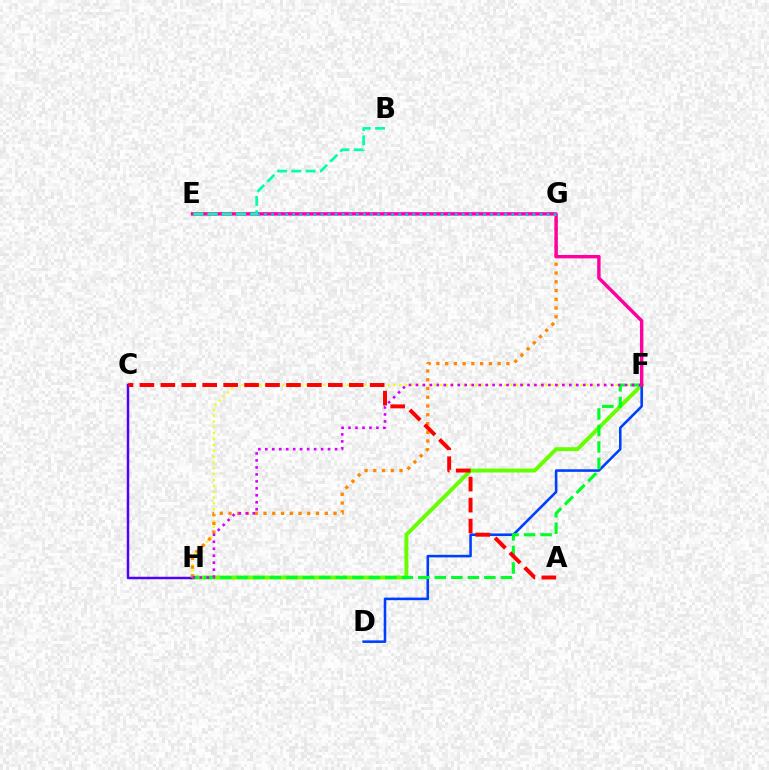{('F', 'H'): [{'color': '#66ff00', 'line_style': 'solid', 'thickness': 2.82}, {'color': '#eeff00', 'line_style': 'dotted', 'thickness': 1.59}, {'color': '#00ff27', 'line_style': 'dashed', 'thickness': 2.24}, {'color': '#d600ff', 'line_style': 'dotted', 'thickness': 1.89}], ('C', 'H'): [{'color': '#4f00ff', 'line_style': 'solid', 'thickness': 1.77}], ('D', 'F'): [{'color': '#003fff', 'line_style': 'solid', 'thickness': 1.86}], ('G', 'H'): [{'color': '#ff8800', 'line_style': 'dotted', 'thickness': 2.38}], ('A', 'C'): [{'color': '#ff0000', 'line_style': 'dashed', 'thickness': 2.84}], ('E', 'F'): [{'color': '#ff00a0', 'line_style': 'solid', 'thickness': 2.47}], ('E', 'G'): [{'color': '#00c7ff', 'line_style': 'dotted', 'thickness': 1.92}], ('B', 'E'): [{'color': '#00ffaf', 'line_style': 'dashed', 'thickness': 1.93}]}